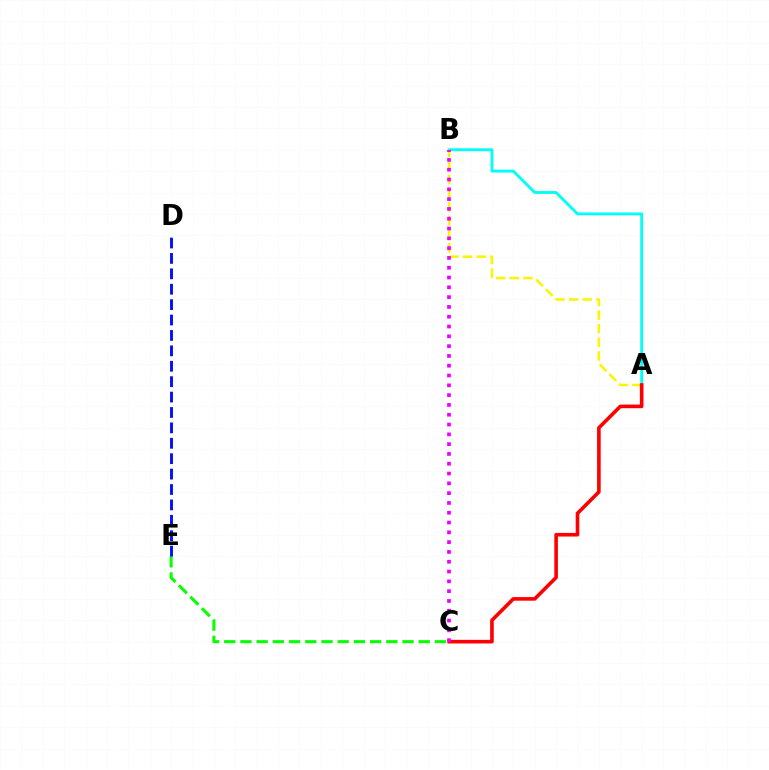{('C', 'E'): [{'color': '#08ff00', 'line_style': 'dashed', 'thickness': 2.2}], ('A', 'B'): [{'color': '#00fff6', 'line_style': 'solid', 'thickness': 2.06}, {'color': '#fcf500', 'line_style': 'dashed', 'thickness': 1.85}], ('A', 'C'): [{'color': '#ff0000', 'line_style': 'solid', 'thickness': 2.6}], ('B', 'C'): [{'color': '#ee00ff', 'line_style': 'dotted', 'thickness': 2.66}], ('D', 'E'): [{'color': '#0010ff', 'line_style': 'dashed', 'thickness': 2.09}]}